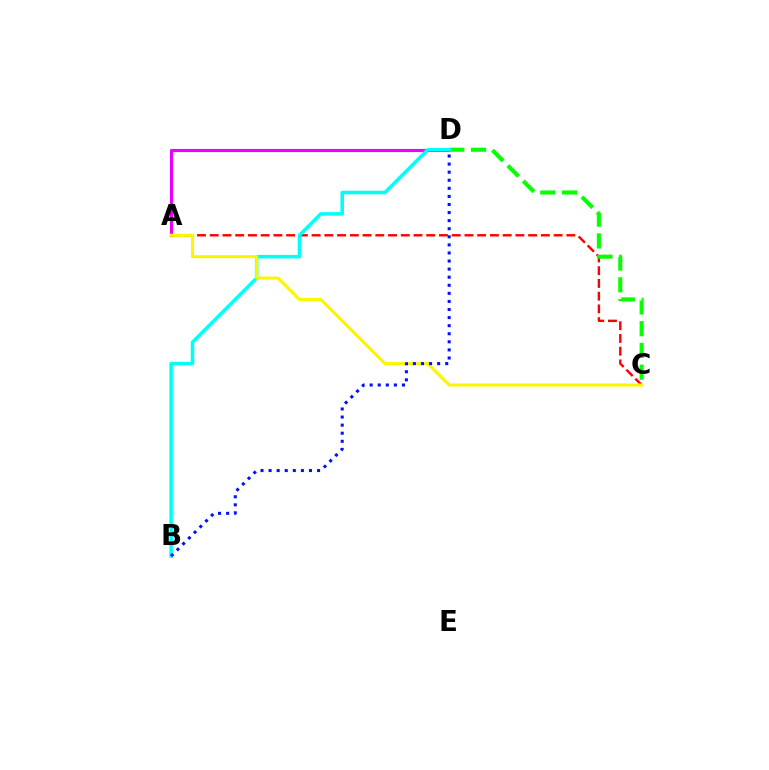{('A', 'C'): [{'color': '#ff0000', 'line_style': 'dashed', 'thickness': 1.73}, {'color': '#fcf500', 'line_style': 'solid', 'thickness': 2.2}], ('A', 'D'): [{'color': '#ee00ff', 'line_style': 'solid', 'thickness': 2.26}], ('C', 'D'): [{'color': '#08ff00', 'line_style': 'dashed', 'thickness': 2.95}], ('B', 'D'): [{'color': '#00fff6', 'line_style': 'solid', 'thickness': 2.54}, {'color': '#0010ff', 'line_style': 'dotted', 'thickness': 2.19}]}